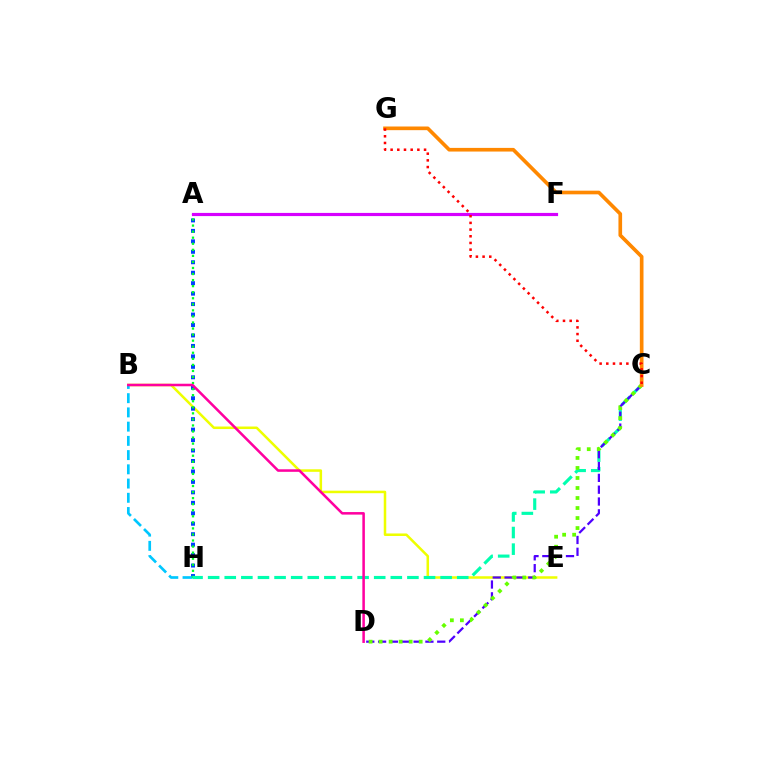{('B', 'E'): [{'color': '#eeff00', 'line_style': 'solid', 'thickness': 1.82}], ('A', 'H'): [{'color': '#003fff', 'line_style': 'dotted', 'thickness': 2.84}, {'color': '#00ff27', 'line_style': 'dotted', 'thickness': 1.65}], ('B', 'H'): [{'color': '#00c7ff', 'line_style': 'dashed', 'thickness': 1.93}], ('C', 'H'): [{'color': '#00ffaf', 'line_style': 'dashed', 'thickness': 2.26}], ('C', 'D'): [{'color': '#4f00ff', 'line_style': 'dashed', 'thickness': 1.61}, {'color': '#66ff00', 'line_style': 'dotted', 'thickness': 2.72}], ('A', 'F'): [{'color': '#d600ff', 'line_style': 'solid', 'thickness': 2.28}], ('B', 'D'): [{'color': '#ff00a0', 'line_style': 'solid', 'thickness': 1.83}], ('C', 'G'): [{'color': '#ff8800', 'line_style': 'solid', 'thickness': 2.63}, {'color': '#ff0000', 'line_style': 'dotted', 'thickness': 1.82}]}